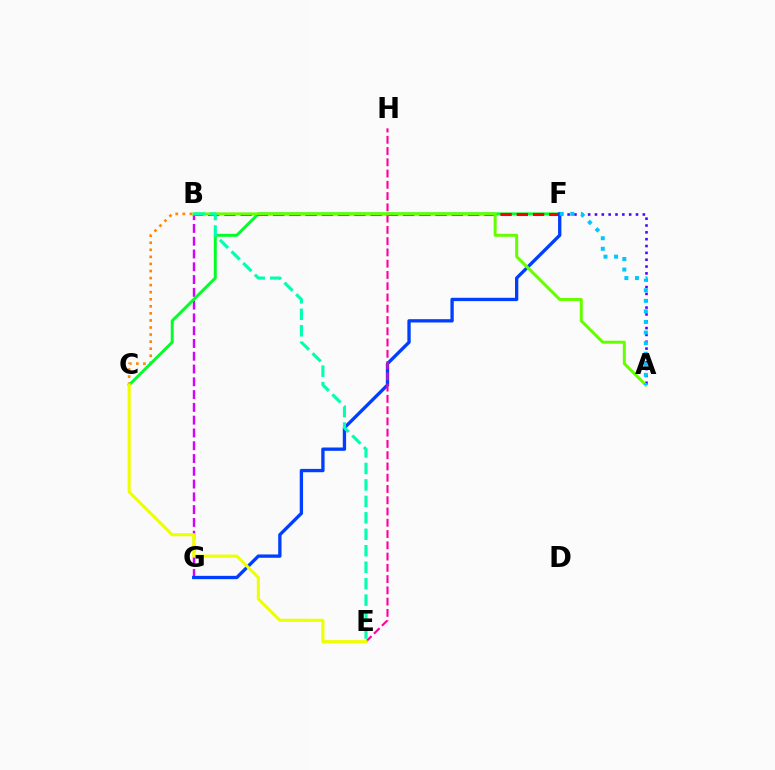{('B', 'C'): [{'color': '#ff8800', 'line_style': 'dotted', 'thickness': 1.92}], ('B', 'G'): [{'color': '#d600ff', 'line_style': 'dashed', 'thickness': 1.74}], ('C', 'F'): [{'color': '#00ff27', 'line_style': 'solid', 'thickness': 2.14}], ('A', 'F'): [{'color': '#4f00ff', 'line_style': 'dotted', 'thickness': 1.86}, {'color': '#00c7ff', 'line_style': 'dotted', 'thickness': 2.87}], ('B', 'F'): [{'color': '#ff0000', 'line_style': 'dashed', 'thickness': 2.21}], ('F', 'G'): [{'color': '#003fff', 'line_style': 'solid', 'thickness': 2.39}], ('E', 'H'): [{'color': '#ff00a0', 'line_style': 'dashed', 'thickness': 1.53}], ('A', 'B'): [{'color': '#66ff00', 'line_style': 'solid', 'thickness': 2.17}], ('C', 'E'): [{'color': '#eeff00', 'line_style': 'solid', 'thickness': 2.22}], ('B', 'E'): [{'color': '#00ffaf', 'line_style': 'dashed', 'thickness': 2.24}]}